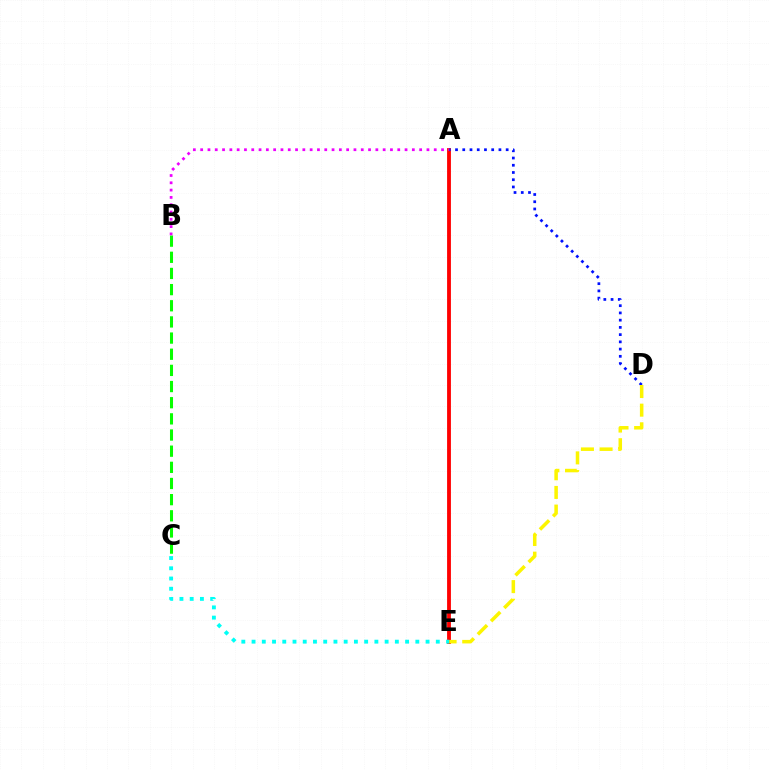{('B', 'C'): [{'color': '#08ff00', 'line_style': 'dashed', 'thickness': 2.19}], ('A', 'E'): [{'color': '#ff0000', 'line_style': 'solid', 'thickness': 2.76}], ('A', 'D'): [{'color': '#0010ff', 'line_style': 'dotted', 'thickness': 1.97}], ('A', 'B'): [{'color': '#ee00ff', 'line_style': 'dotted', 'thickness': 1.98}], ('D', 'E'): [{'color': '#fcf500', 'line_style': 'dashed', 'thickness': 2.53}], ('C', 'E'): [{'color': '#00fff6', 'line_style': 'dotted', 'thickness': 2.78}]}